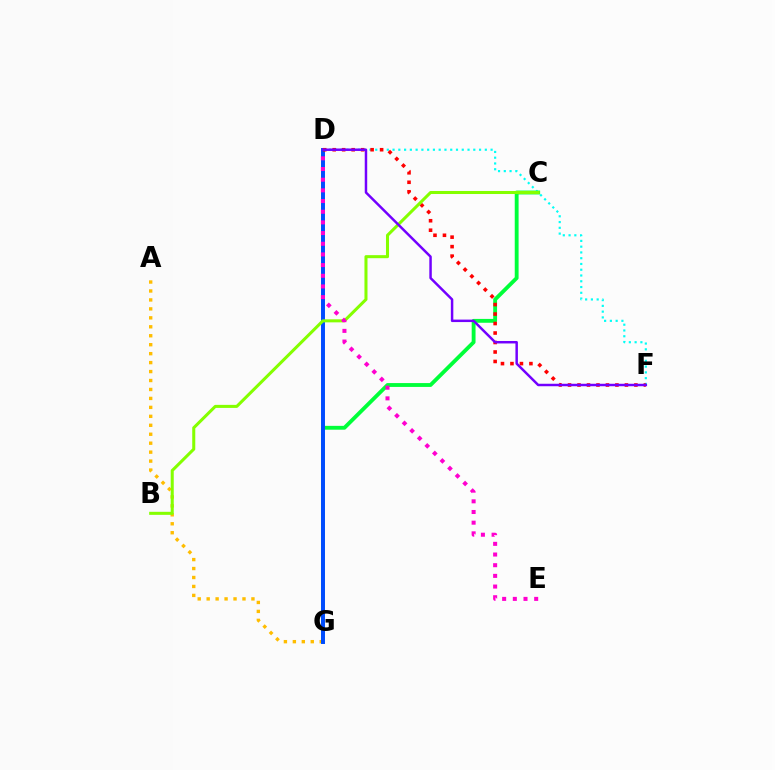{('D', 'F'): [{'color': '#00fff6', 'line_style': 'dotted', 'thickness': 1.57}, {'color': '#ff0000', 'line_style': 'dotted', 'thickness': 2.58}, {'color': '#7200ff', 'line_style': 'solid', 'thickness': 1.78}], ('A', 'G'): [{'color': '#ffbd00', 'line_style': 'dotted', 'thickness': 2.43}], ('C', 'G'): [{'color': '#00ff39', 'line_style': 'solid', 'thickness': 2.77}], ('D', 'G'): [{'color': '#004bff', 'line_style': 'solid', 'thickness': 2.85}], ('B', 'C'): [{'color': '#84ff00', 'line_style': 'solid', 'thickness': 2.19}], ('D', 'E'): [{'color': '#ff00cf', 'line_style': 'dotted', 'thickness': 2.9}]}